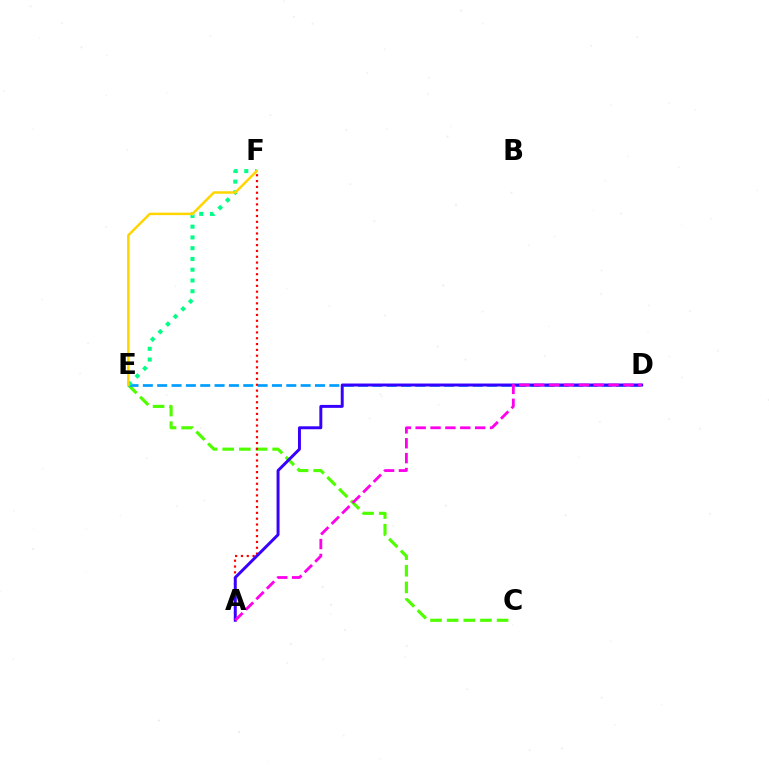{('C', 'E'): [{'color': '#4fff00', 'line_style': 'dashed', 'thickness': 2.26}], ('D', 'E'): [{'color': '#009eff', 'line_style': 'dashed', 'thickness': 1.95}], ('A', 'F'): [{'color': '#ff0000', 'line_style': 'dotted', 'thickness': 1.58}], ('E', 'F'): [{'color': '#00ff86', 'line_style': 'dotted', 'thickness': 2.92}, {'color': '#ffd500', 'line_style': 'solid', 'thickness': 1.79}], ('A', 'D'): [{'color': '#3700ff', 'line_style': 'solid', 'thickness': 2.13}, {'color': '#ff00ed', 'line_style': 'dashed', 'thickness': 2.02}]}